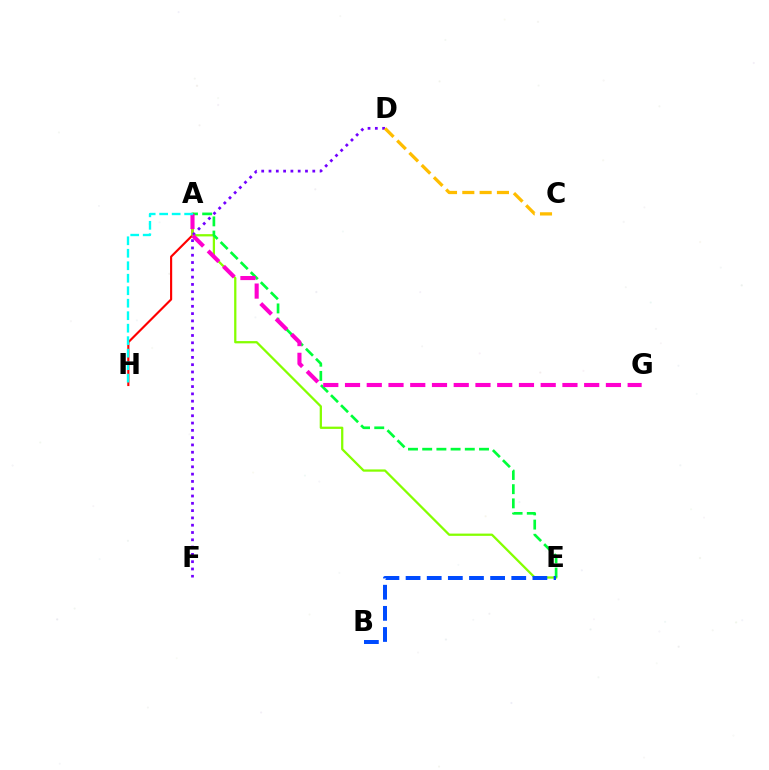{('A', 'H'): [{'color': '#ff0000', 'line_style': 'solid', 'thickness': 1.54}, {'color': '#00fff6', 'line_style': 'dashed', 'thickness': 1.7}], ('A', 'E'): [{'color': '#84ff00', 'line_style': 'solid', 'thickness': 1.63}, {'color': '#00ff39', 'line_style': 'dashed', 'thickness': 1.93}], ('D', 'F'): [{'color': '#7200ff', 'line_style': 'dotted', 'thickness': 1.98}], ('A', 'G'): [{'color': '#ff00cf', 'line_style': 'dashed', 'thickness': 2.95}], ('B', 'E'): [{'color': '#004bff', 'line_style': 'dashed', 'thickness': 2.87}], ('C', 'D'): [{'color': '#ffbd00', 'line_style': 'dashed', 'thickness': 2.35}]}